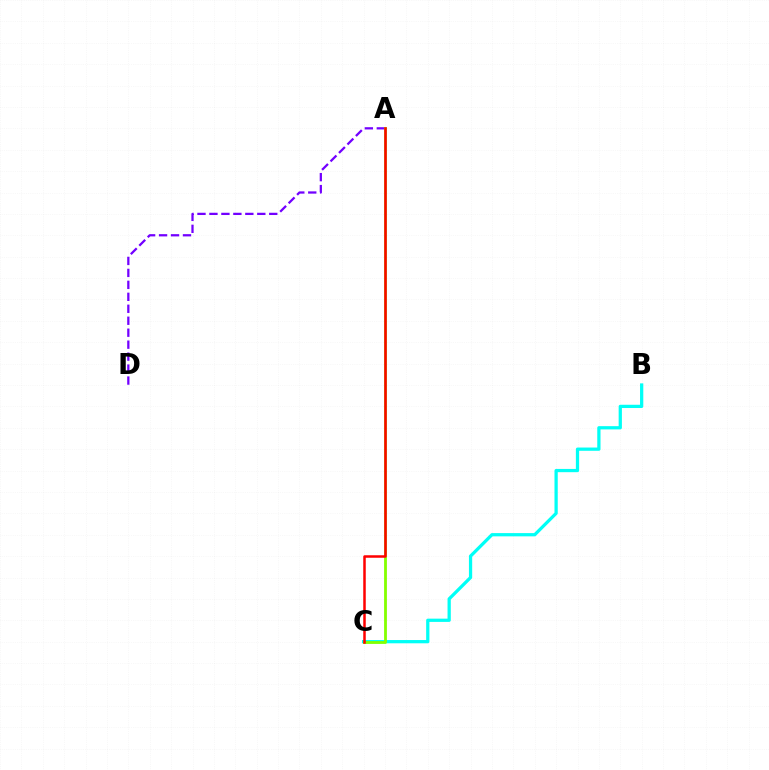{('A', 'D'): [{'color': '#7200ff', 'line_style': 'dashed', 'thickness': 1.63}], ('B', 'C'): [{'color': '#00fff6', 'line_style': 'solid', 'thickness': 2.34}], ('A', 'C'): [{'color': '#84ff00', 'line_style': 'solid', 'thickness': 2.02}, {'color': '#ff0000', 'line_style': 'solid', 'thickness': 1.81}]}